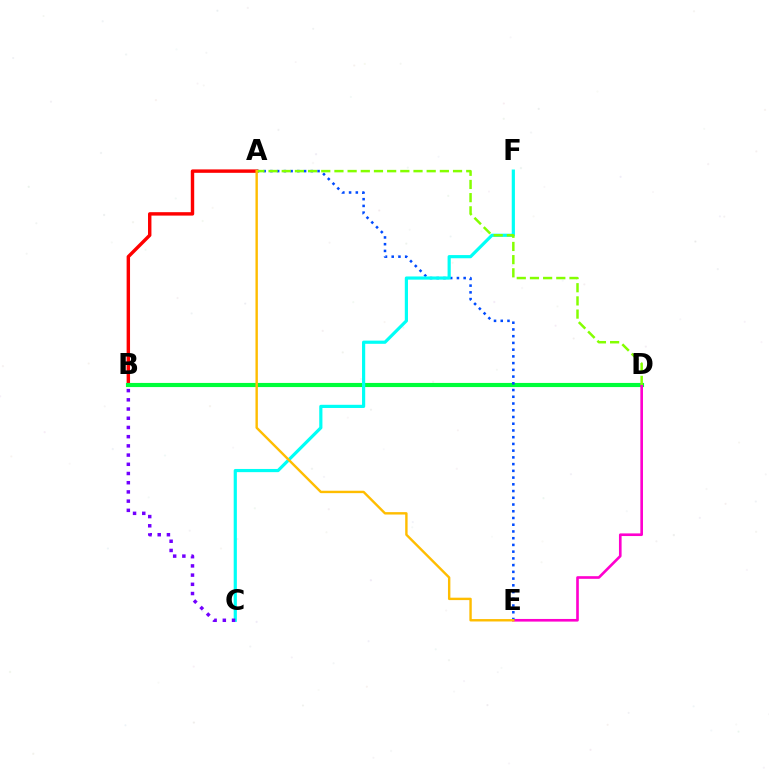{('A', 'B'): [{'color': '#ff0000', 'line_style': 'solid', 'thickness': 2.46}], ('B', 'D'): [{'color': '#00ff39', 'line_style': 'solid', 'thickness': 2.97}], ('D', 'E'): [{'color': '#ff00cf', 'line_style': 'solid', 'thickness': 1.9}], ('A', 'E'): [{'color': '#004bff', 'line_style': 'dotted', 'thickness': 1.83}, {'color': '#ffbd00', 'line_style': 'solid', 'thickness': 1.73}], ('C', 'F'): [{'color': '#00fff6', 'line_style': 'solid', 'thickness': 2.29}], ('B', 'C'): [{'color': '#7200ff', 'line_style': 'dotted', 'thickness': 2.5}], ('A', 'D'): [{'color': '#84ff00', 'line_style': 'dashed', 'thickness': 1.79}]}